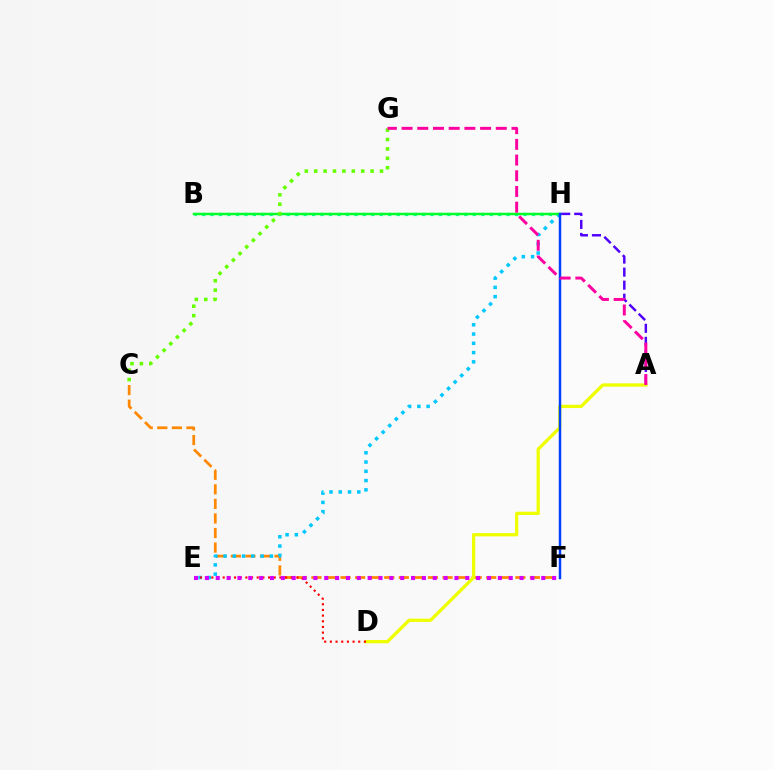{('C', 'F'): [{'color': '#ff8800', 'line_style': 'dashed', 'thickness': 1.98}], ('B', 'H'): [{'color': '#00ffaf', 'line_style': 'dotted', 'thickness': 2.3}, {'color': '#00ff27', 'line_style': 'solid', 'thickness': 1.8}], ('E', 'H'): [{'color': '#00c7ff', 'line_style': 'dotted', 'thickness': 2.52}], ('A', 'H'): [{'color': '#4f00ff', 'line_style': 'dashed', 'thickness': 1.77}], ('C', 'G'): [{'color': '#66ff00', 'line_style': 'dotted', 'thickness': 2.55}], ('A', 'D'): [{'color': '#eeff00', 'line_style': 'solid', 'thickness': 2.35}], ('D', 'E'): [{'color': '#ff0000', 'line_style': 'dotted', 'thickness': 1.54}], ('F', 'H'): [{'color': '#003fff', 'line_style': 'solid', 'thickness': 1.77}], ('E', 'F'): [{'color': '#d600ff', 'line_style': 'dotted', 'thickness': 2.95}], ('A', 'G'): [{'color': '#ff00a0', 'line_style': 'dashed', 'thickness': 2.13}]}